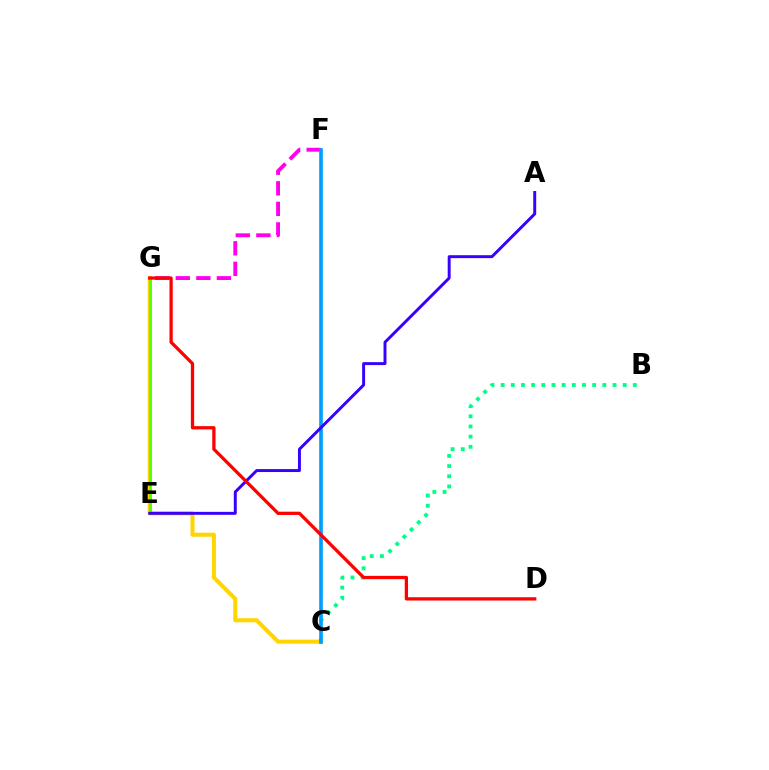{('C', 'G'): [{'color': '#ffd500', 'line_style': 'solid', 'thickness': 2.92}], ('B', 'C'): [{'color': '#00ff86', 'line_style': 'dotted', 'thickness': 2.76}], ('E', 'G'): [{'color': '#4fff00', 'line_style': 'solid', 'thickness': 1.97}], ('F', 'G'): [{'color': '#ff00ed', 'line_style': 'dashed', 'thickness': 2.79}], ('C', 'F'): [{'color': '#009eff', 'line_style': 'solid', 'thickness': 2.62}], ('A', 'E'): [{'color': '#3700ff', 'line_style': 'solid', 'thickness': 2.12}], ('D', 'G'): [{'color': '#ff0000', 'line_style': 'solid', 'thickness': 2.36}]}